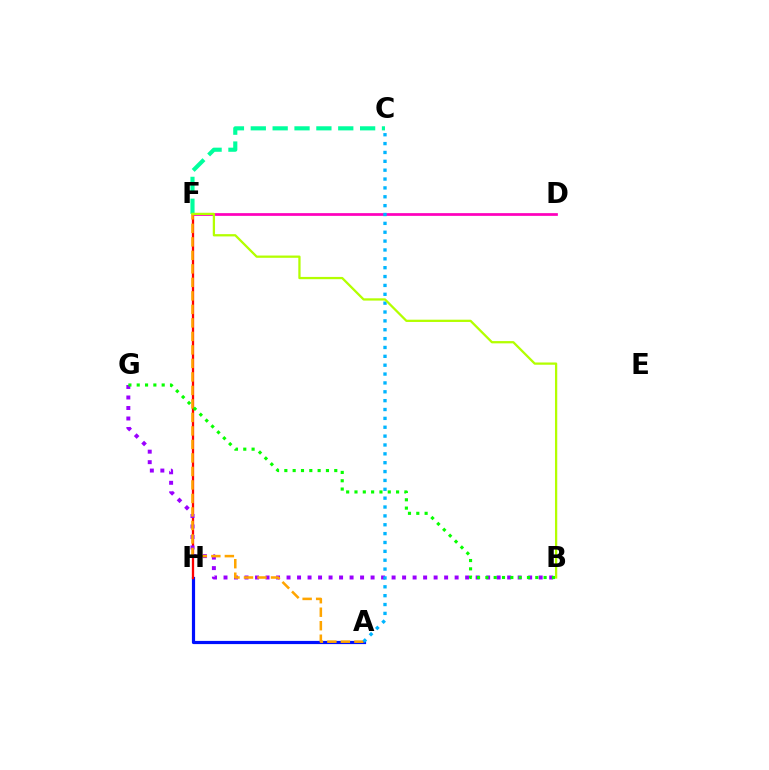{('A', 'H'): [{'color': '#0010ff', 'line_style': 'solid', 'thickness': 2.3}], ('F', 'H'): [{'color': '#ff0000', 'line_style': 'solid', 'thickness': 1.66}], ('B', 'G'): [{'color': '#9b00ff', 'line_style': 'dotted', 'thickness': 2.85}, {'color': '#08ff00', 'line_style': 'dotted', 'thickness': 2.26}], ('D', 'F'): [{'color': '#ff00bd', 'line_style': 'solid', 'thickness': 1.96}], ('A', 'F'): [{'color': '#ffa500', 'line_style': 'dashed', 'thickness': 1.83}], ('C', 'F'): [{'color': '#00ff9d', 'line_style': 'dashed', 'thickness': 2.97}], ('A', 'C'): [{'color': '#00b5ff', 'line_style': 'dotted', 'thickness': 2.41}], ('B', 'F'): [{'color': '#b3ff00', 'line_style': 'solid', 'thickness': 1.64}]}